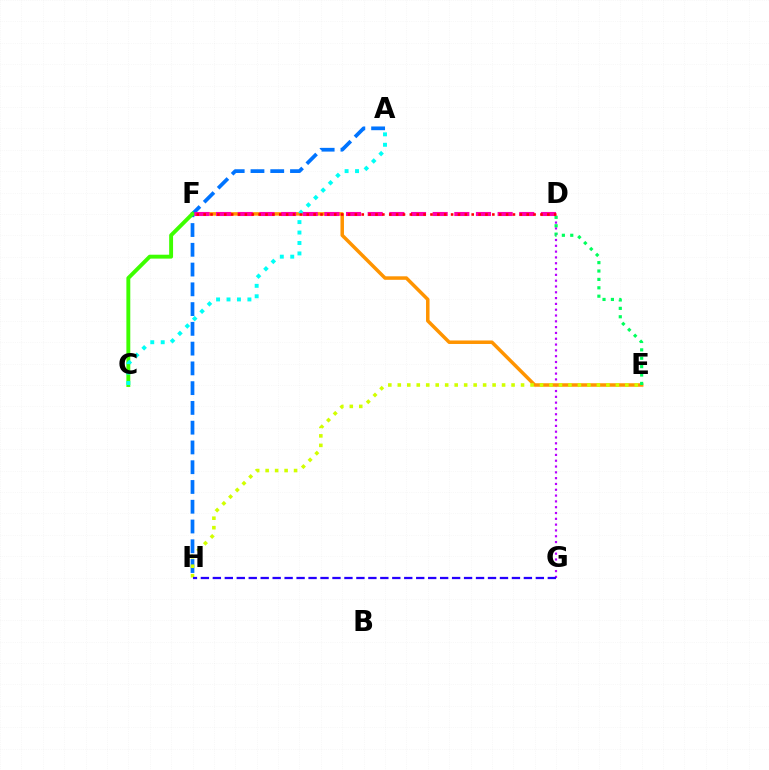{('D', 'G'): [{'color': '#b900ff', 'line_style': 'dotted', 'thickness': 1.58}], ('E', 'F'): [{'color': '#ff9400', 'line_style': 'solid', 'thickness': 2.52}], ('D', 'E'): [{'color': '#00ff5c', 'line_style': 'dotted', 'thickness': 2.28}], ('A', 'H'): [{'color': '#0074ff', 'line_style': 'dashed', 'thickness': 2.69}], ('C', 'F'): [{'color': '#3dff00', 'line_style': 'solid', 'thickness': 2.81}], ('A', 'C'): [{'color': '#00fff6', 'line_style': 'dotted', 'thickness': 2.84}], ('D', 'F'): [{'color': '#ff00ac', 'line_style': 'dashed', 'thickness': 2.94}, {'color': '#ff0000', 'line_style': 'dotted', 'thickness': 1.87}], ('E', 'H'): [{'color': '#d1ff00', 'line_style': 'dotted', 'thickness': 2.58}], ('G', 'H'): [{'color': '#2500ff', 'line_style': 'dashed', 'thickness': 1.63}]}